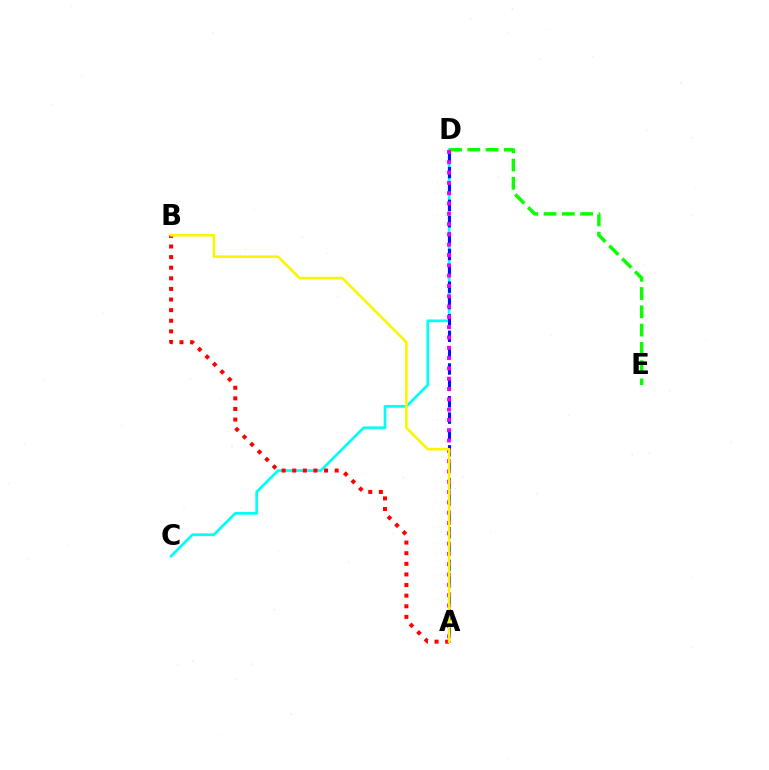{('C', 'D'): [{'color': '#00fff6', 'line_style': 'solid', 'thickness': 1.95}], ('A', 'D'): [{'color': '#0010ff', 'line_style': 'dashed', 'thickness': 2.22}, {'color': '#ee00ff', 'line_style': 'dotted', 'thickness': 2.8}], ('D', 'E'): [{'color': '#08ff00', 'line_style': 'dashed', 'thickness': 2.48}], ('A', 'B'): [{'color': '#ff0000', 'line_style': 'dotted', 'thickness': 2.88}, {'color': '#fcf500', 'line_style': 'solid', 'thickness': 1.85}]}